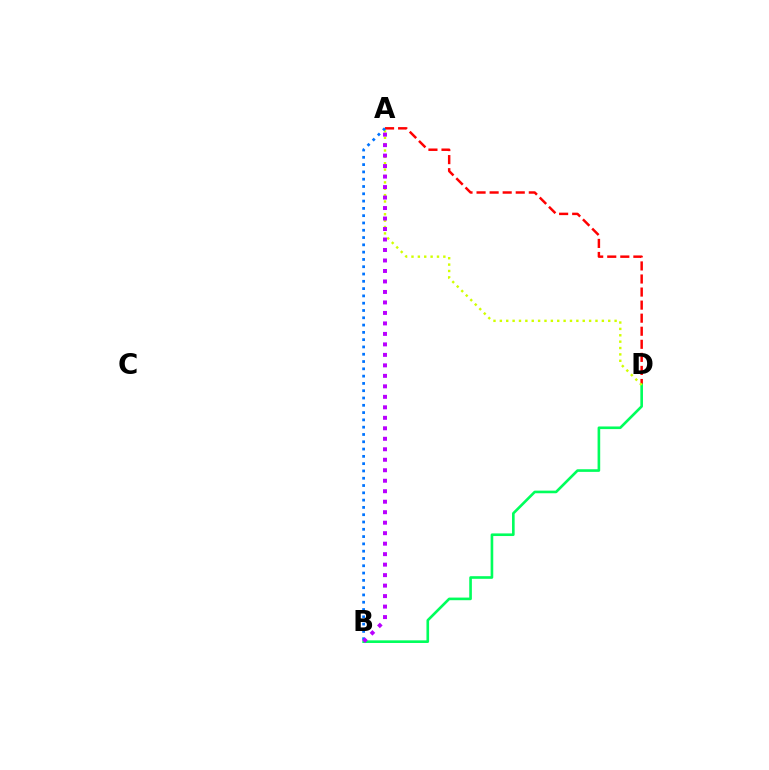{('A', 'D'): [{'color': '#ff0000', 'line_style': 'dashed', 'thickness': 1.77}, {'color': '#d1ff00', 'line_style': 'dotted', 'thickness': 1.73}], ('B', 'D'): [{'color': '#00ff5c', 'line_style': 'solid', 'thickness': 1.89}], ('A', 'B'): [{'color': '#0074ff', 'line_style': 'dotted', 'thickness': 1.98}, {'color': '#b900ff', 'line_style': 'dotted', 'thickness': 2.85}]}